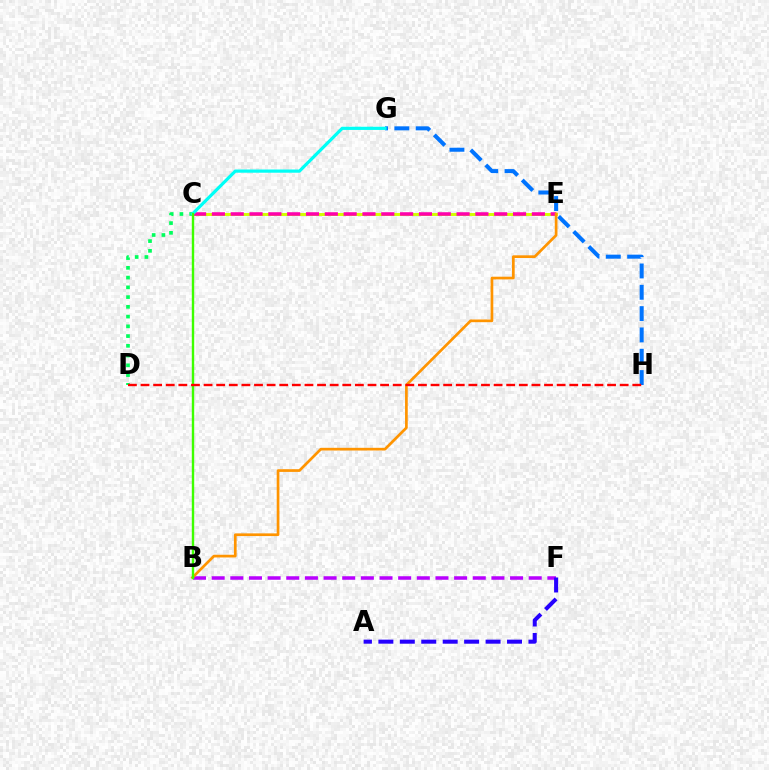{('B', 'F'): [{'color': '#b900ff', 'line_style': 'dashed', 'thickness': 2.53}], ('C', 'E'): [{'color': '#d1ff00', 'line_style': 'solid', 'thickness': 2.12}, {'color': '#ff00ac', 'line_style': 'dashed', 'thickness': 2.56}], ('G', 'H'): [{'color': '#0074ff', 'line_style': 'dashed', 'thickness': 2.9}], ('C', 'D'): [{'color': '#00ff5c', 'line_style': 'dotted', 'thickness': 2.65}], ('A', 'F'): [{'color': '#2500ff', 'line_style': 'dashed', 'thickness': 2.91}], ('C', 'G'): [{'color': '#00fff6', 'line_style': 'solid', 'thickness': 2.31}], ('B', 'E'): [{'color': '#ff9400', 'line_style': 'solid', 'thickness': 1.94}], ('B', 'C'): [{'color': '#3dff00', 'line_style': 'solid', 'thickness': 1.73}], ('D', 'H'): [{'color': '#ff0000', 'line_style': 'dashed', 'thickness': 1.71}]}